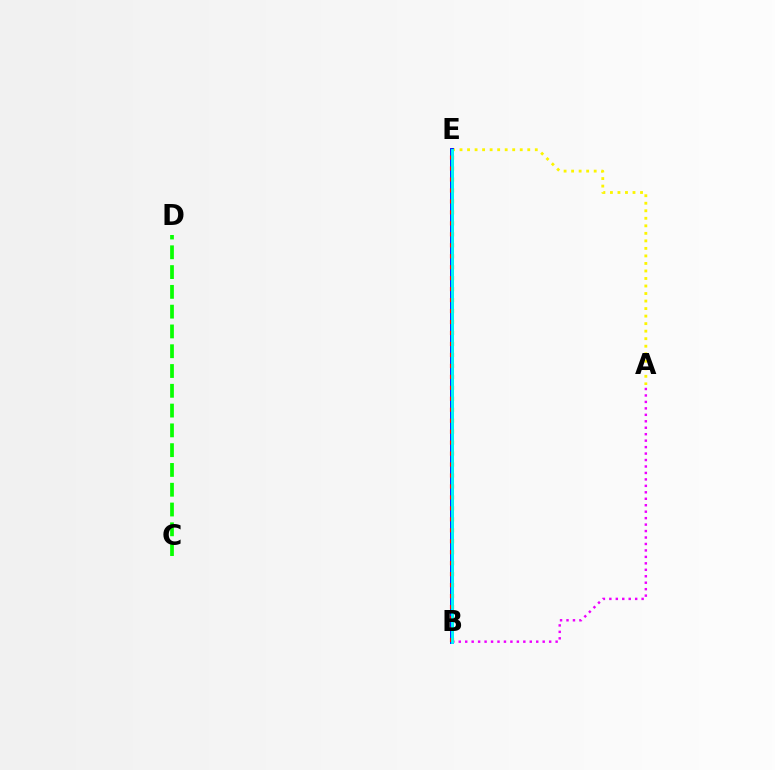{('C', 'D'): [{'color': '#08ff00', 'line_style': 'dashed', 'thickness': 2.69}], ('A', 'E'): [{'color': '#fcf500', 'line_style': 'dotted', 'thickness': 2.04}], ('B', 'E'): [{'color': '#0010ff', 'line_style': 'solid', 'thickness': 2.79}, {'color': '#ff0000', 'line_style': 'dotted', 'thickness': 2.98}, {'color': '#00fff6', 'line_style': 'solid', 'thickness': 2.04}], ('A', 'B'): [{'color': '#ee00ff', 'line_style': 'dotted', 'thickness': 1.75}]}